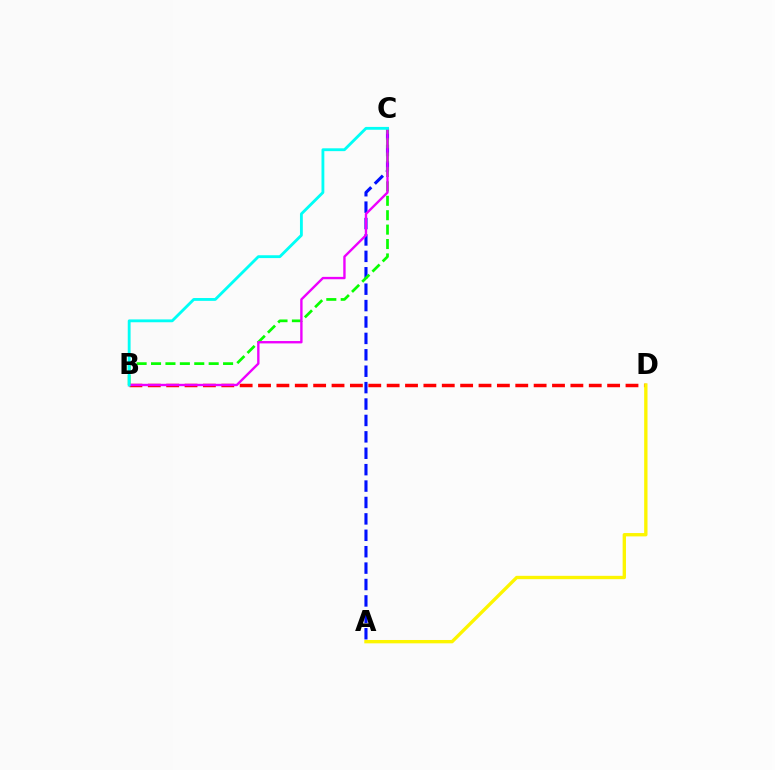{('B', 'D'): [{'color': '#ff0000', 'line_style': 'dashed', 'thickness': 2.5}], ('A', 'D'): [{'color': '#fcf500', 'line_style': 'solid', 'thickness': 2.41}], ('A', 'C'): [{'color': '#0010ff', 'line_style': 'dashed', 'thickness': 2.23}], ('B', 'C'): [{'color': '#08ff00', 'line_style': 'dashed', 'thickness': 1.96}, {'color': '#ee00ff', 'line_style': 'solid', 'thickness': 1.71}, {'color': '#00fff6', 'line_style': 'solid', 'thickness': 2.04}]}